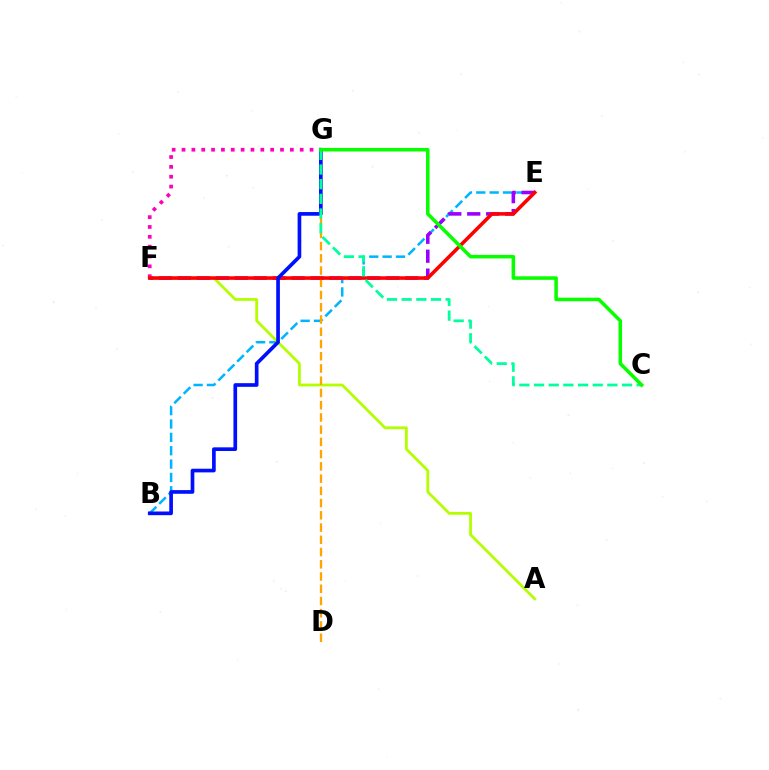{('B', 'E'): [{'color': '#00b5ff', 'line_style': 'dashed', 'thickness': 1.82}], ('F', 'G'): [{'color': '#ff00bd', 'line_style': 'dotted', 'thickness': 2.68}], ('A', 'F'): [{'color': '#b3ff00', 'line_style': 'solid', 'thickness': 2.01}], ('E', 'F'): [{'color': '#9b00ff', 'line_style': 'dashed', 'thickness': 2.57}, {'color': '#ff0000', 'line_style': 'solid', 'thickness': 2.57}], ('D', 'G'): [{'color': '#ffa500', 'line_style': 'dashed', 'thickness': 1.66}], ('B', 'G'): [{'color': '#0010ff', 'line_style': 'solid', 'thickness': 2.64}], ('C', 'G'): [{'color': '#00ff9d', 'line_style': 'dashed', 'thickness': 1.99}, {'color': '#08ff00', 'line_style': 'solid', 'thickness': 2.54}]}